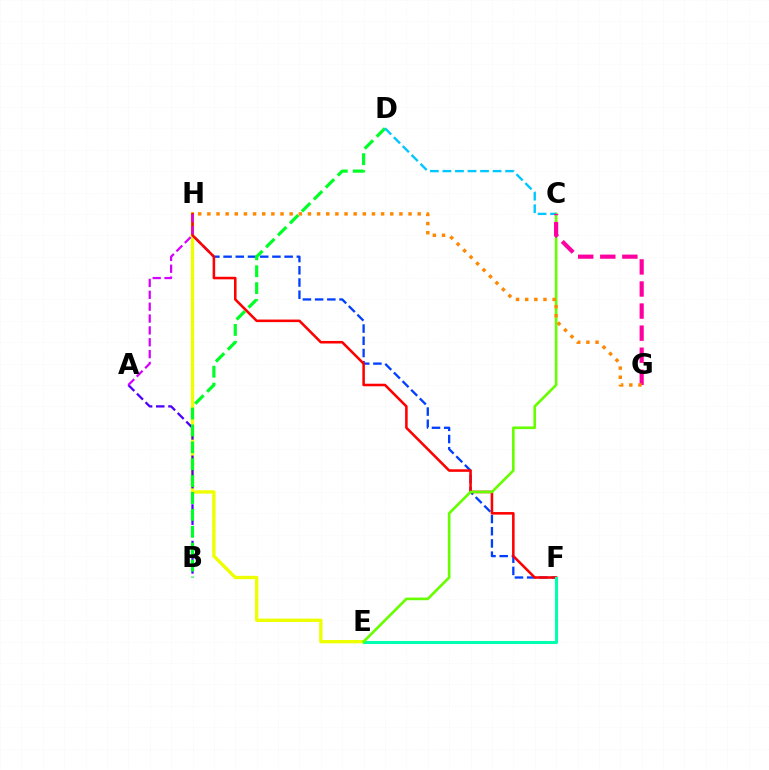{('F', 'H'): [{'color': '#003fff', 'line_style': 'dashed', 'thickness': 1.66}, {'color': '#ff0000', 'line_style': 'solid', 'thickness': 1.84}], ('E', 'H'): [{'color': '#eeff00', 'line_style': 'solid', 'thickness': 2.41}], ('A', 'B'): [{'color': '#4f00ff', 'line_style': 'dashed', 'thickness': 1.65}], ('B', 'D'): [{'color': '#00ff27', 'line_style': 'dashed', 'thickness': 2.29}], ('E', 'F'): [{'color': '#00ffaf', 'line_style': 'solid', 'thickness': 2.21}], ('C', 'E'): [{'color': '#66ff00', 'line_style': 'solid', 'thickness': 1.9}], ('C', 'D'): [{'color': '#00c7ff', 'line_style': 'dashed', 'thickness': 1.7}], ('A', 'H'): [{'color': '#d600ff', 'line_style': 'dashed', 'thickness': 1.61}], ('C', 'G'): [{'color': '#ff00a0', 'line_style': 'dashed', 'thickness': 3.0}], ('G', 'H'): [{'color': '#ff8800', 'line_style': 'dotted', 'thickness': 2.48}]}